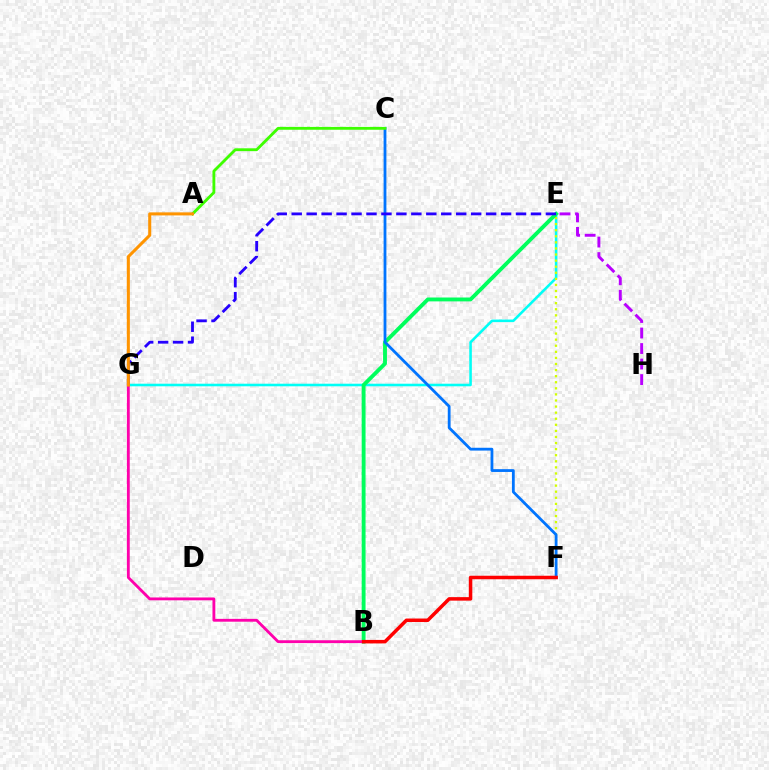{('E', 'H'): [{'color': '#b900ff', 'line_style': 'dashed', 'thickness': 2.11}], ('E', 'G'): [{'color': '#00fff6', 'line_style': 'solid', 'thickness': 1.86}, {'color': '#2500ff', 'line_style': 'dashed', 'thickness': 2.03}], ('E', 'F'): [{'color': '#d1ff00', 'line_style': 'dotted', 'thickness': 1.65}], ('B', 'E'): [{'color': '#00ff5c', 'line_style': 'solid', 'thickness': 2.79}], ('C', 'F'): [{'color': '#0074ff', 'line_style': 'solid', 'thickness': 2.01}], ('B', 'G'): [{'color': '#ff00ac', 'line_style': 'solid', 'thickness': 2.04}], ('A', 'C'): [{'color': '#3dff00', 'line_style': 'solid', 'thickness': 2.05}], ('B', 'F'): [{'color': '#ff0000', 'line_style': 'solid', 'thickness': 2.53}], ('A', 'G'): [{'color': '#ff9400', 'line_style': 'solid', 'thickness': 2.2}]}